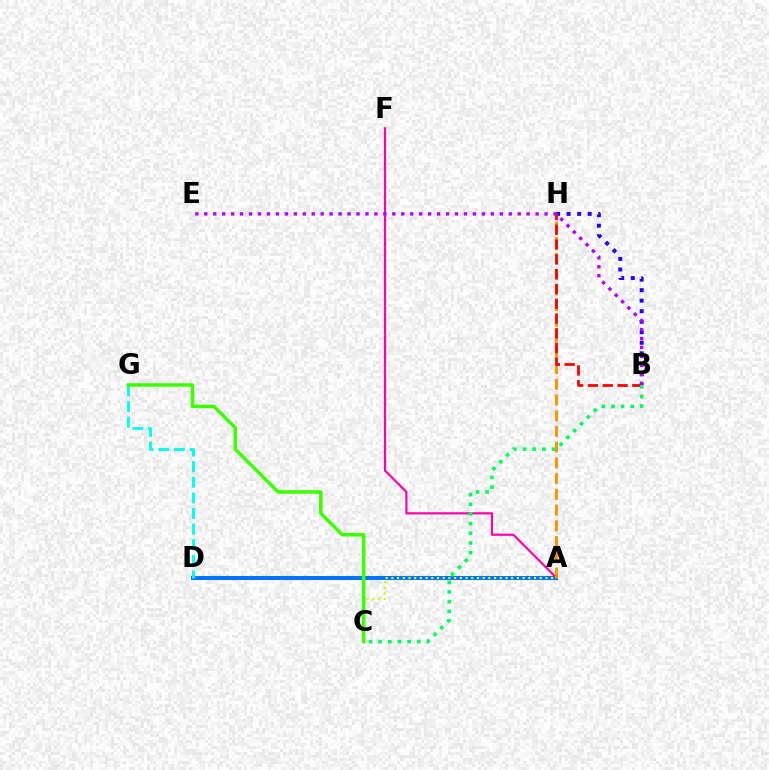{('B', 'H'): [{'color': '#2500ff', 'line_style': 'dotted', 'thickness': 2.86}, {'color': '#ff0000', 'line_style': 'dashed', 'thickness': 2.01}], ('A', 'D'): [{'color': '#0074ff', 'line_style': 'solid', 'thickness': 2.91}], ('A', 'C'): [{'color': '#d1ff00', 'line_style': 'dotted', 'thickness': 1.55}], ('A', 'F'): [{'color': '#ff00ac', 'line_style': 'solid', 'thickness': 1.57}], ('A', 'H'): [{'color': '#ff9400', 'line_style': 'dashed', 'thickness': 2.14}], ('B', 'C'): [{'color': '#00ff5c', 'line_style': 'dotted', 'thickness': 2.62}], ('D', 'G'): [{'color': '#00fff6', 'line_style': 'dashed', 'thickness': 2.12}], ('C', 'G'): [{'color': '#3dff00', 'line_style': 'solid', 'thickness': 2.54}], ('B', 'E'): [{'color': '#b900ff', 'line_style': 'dotted', 'thickness': 2.43}]}